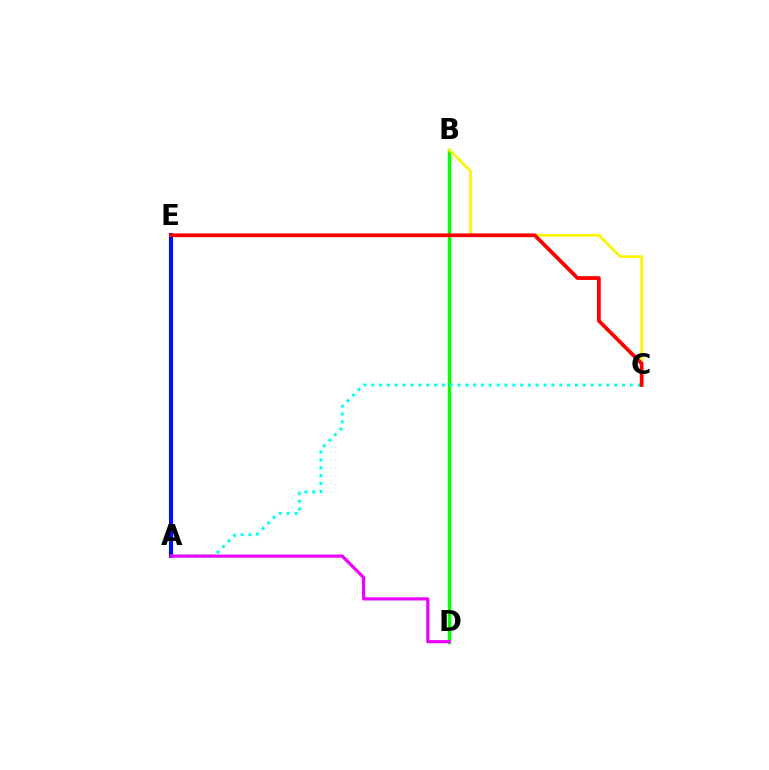{('B', 'D'): [{'color': '#08ff00', 'line_style': 'solid', 'thickness': 2.47}], ('A', 'E'): [{'color': '#0010ff', 'line_style': 'solid', 'thickness': 2.96}], ('B', 'C'): [{'color': '#fcf500', 'line_style': 'solid', 'thickness': 1.89}], ('A', 'C'): [{'color': '#00fff6', 'line_style': 'dotted', 'thickness': 2.13}], ('C', 'E'): [{'color': '#ff0000', 'line_style': 'solid', 'thickness': 2.7}], ('A', 'D'): [{'color': '#ee00ff', 'line_style': 'solid', 'thickness': 2.28}]}